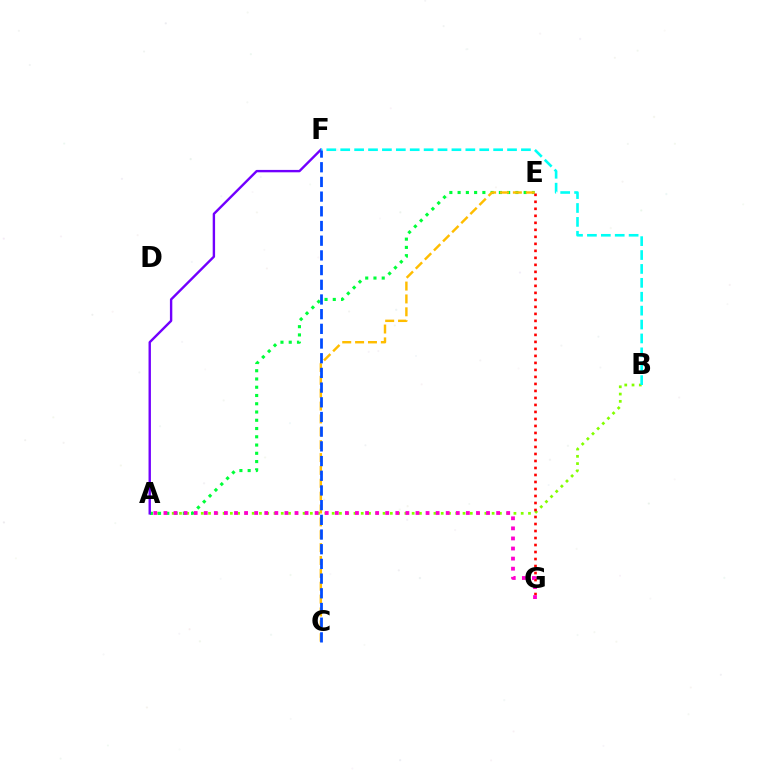{('A', 'B'): [{'color': '#84ff00', 'line_style': 'dotted', 'thickness': 1.98}], ('A', 'E'): [{'color': '#00ff39', 'line_style': 'dotted', 'thickness': 2.24}], ('E', 'G'): [{'color': '#ff0000', 'line_style': 'dotted', 'thickness': 1.9}], ('A', 'G'): [{'color': '#ff00cf', 'line_style': 'dotted', 'thickness': 2.74}], ('A', 'F'): [{'color': '#7200ff', 'line_style': 'solid', 'thickness': 1.72}], ('B', 'F'): [{'color': '#00fff6', 'line_style': 'dashed', 'thickness': 1.89}], ('C', 'E'): [{'color': '#ffbd00', 'line_style': 'dashed', 'thickness': 1.75}], ('C', 'F'): [{'color': '#004bff', 'line_style': 'dashed', 'thickness': 2.0}]}